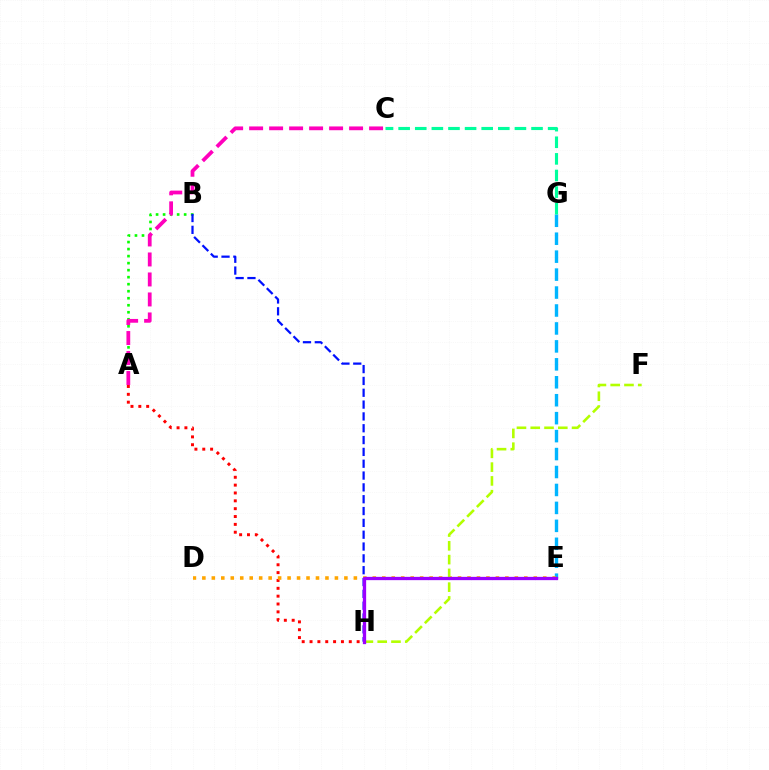{('A', 'B'): [{'color': '#08ff00', 'line_style': 'dotted', 'thickness': 1.91}], ('B', 'H'): [{'color': '#0010ff', 'line_style': 'dashed', 'thickness': 1.61}], ('A', 'H'): [{'color': '#ff0000', 'line_style': 'dotted', 'thickness': 2.13}], ('E', 'G'): [{'color': '#00b5ff', 'line_style': 'dashed', 'thickness': 2.44}], ('D', 'E'): [{'color': '#ffa500', 'line_style': 'dotted', 'thickness': 2.57}], ('F', 'H'): [{'color': '#b3ff00', 'line_style': 'dashed', 'thickness': 1.87}], ('C', 'G'): [{'color': '#00ff9d', 'line_style': 'dashed', 'thickness': 2.26}], ('A', 'C'): [{'color': '#ff00bd', 'line_style': 'dashed', 'thickness': 2.72}], ('E', 'H'): [{'color': '#9b00ff', 'line_style': 'solid', 'thickness': 2.37}]}